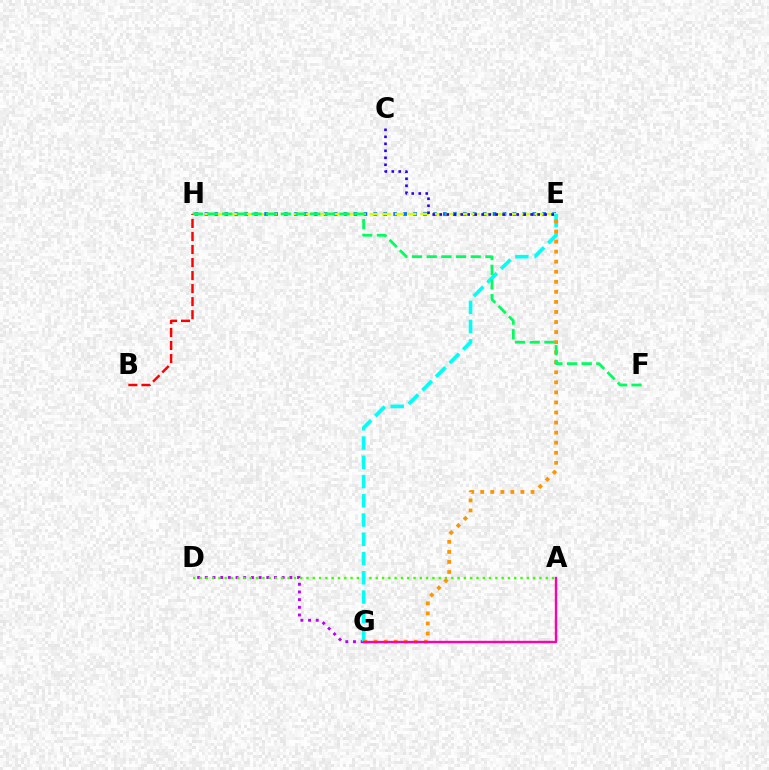{('B', 'H'): [{'color': '#ff0000', 'line_style': 'dashed', 'thickness': 1.77}], ('E', 'H'): [{'color': '#0074ff', 'line_style': 'dotted', 'thickness': 2.7}, {'color': '#d1ff00', 'line_style': 'dashed', 'thickness': 1.72}], ('D', 'G'): [{'color': '#b900ff', 'line_style': 'dotted', 'thickness': 2.09}], ('A', 'D'): [{'color': '#3dff00', 'line_style': 'dotted', 'thickness': 1.71}], ('E', 'G'): [{'color': '#00fff6', 'line_style': 'dashed', 'thickness': 2.61}, {'color': '#ff9400', 'line_style': 'dotted', 'thickness': 2.73}], ('C', 'E'): [{'color': '#2500ff', 'line_style': 'dotted', 'thickness': 1.9}], ('F', 'H'): [{'color': '#00ff5c', 'line_style': 'dashed', 'thickness': 1.99}], ('A', 'G'): [{'color': '#ff00ac', 'line_style': 'solid', 'thickness': 1.72}]}